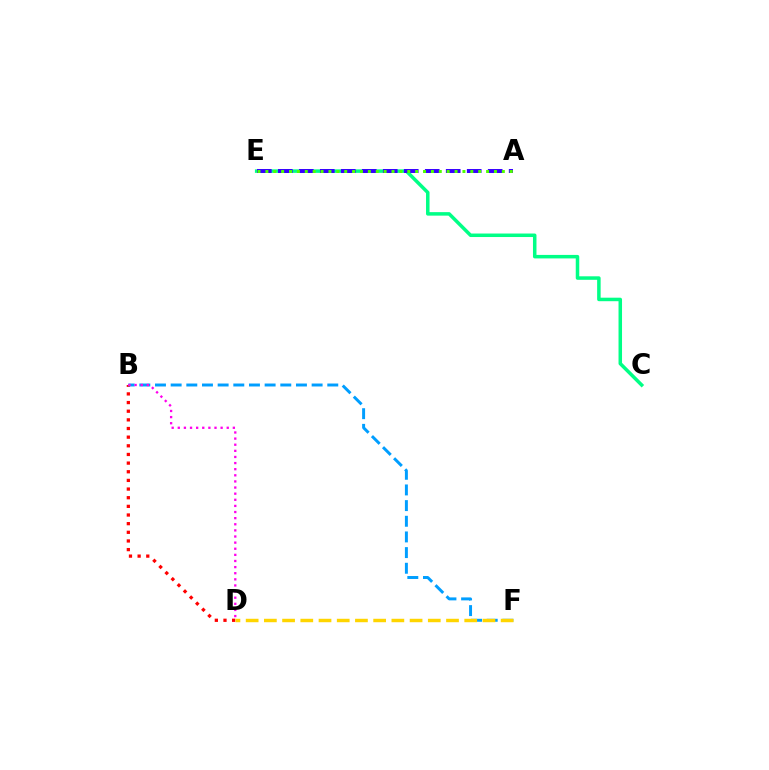{('B', 'D'): [{'color': '#ff0000', 'line_style': 'dotted', 'thickness': 2.35}, {'color': '#ff00ed', 'line_style': 'dotted', 'thickness': 1.66}], ('B', 'F'): [{'color': '#009eff', 'line_style': 'dashed', 'thickness': 2.13}], ('C', 'E'): [{'color': '#00ff86', 'line_style': 'solid', 'thickness': 2.52}], ('A', 'E'): [{'color': '#3700ff', 'line_style': 'dashed', 'thickness': 2.85}, {'color': '#4fff00', 'line_style': 'dotted', 'thickness': 2.14}], ('D', 'F'): [{'color': '#ffd500', 'line_style': 'dashed', 'thickness': 2.47}]}